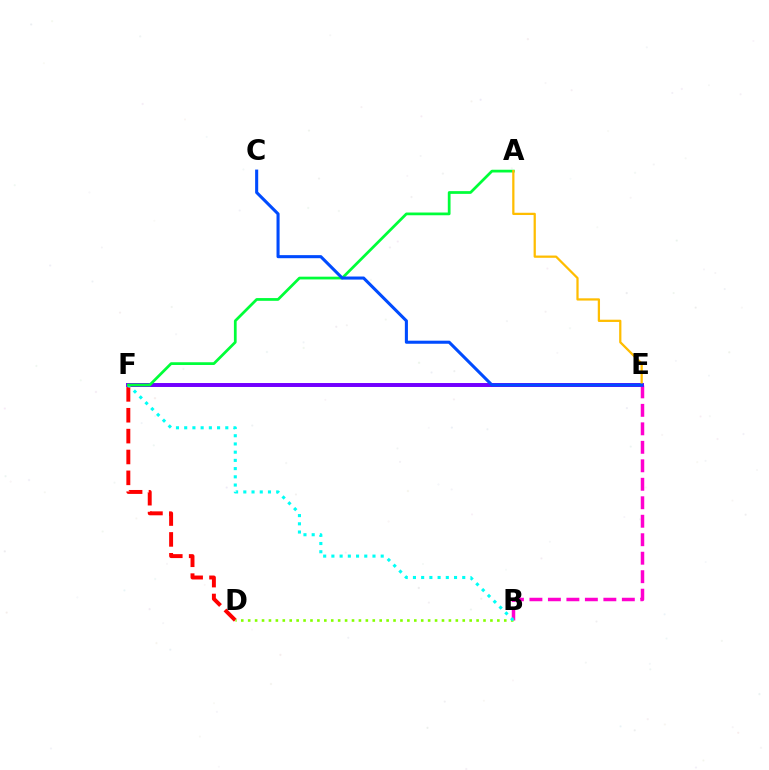{('D', 'F'): [{'color': '#ff0000', 'line_style': 'dashed', 'thickness': 2.84}], ('B', 'E'): [{'color': '#ff00cf', 'line_style': 'dashed', 'thickness': 2.51}], ('E', 'F'): [{'color': '#7200ff', 'line_style': 'solid', 'thickness': 2.85}], ('B', 'D'): [{'color': '#84ff00', 'line_style': 'dotted', 'thickness': 1.88}], ('B', 'F'): [{'color': '#00fff6', 'line_style': 'dotted', 'thickness': 2.23}], ('A', 'F'): [{'color': '#00ff39', 'line_style': 'solid', 'thickness': 1.97}], ('A', 'E'): [{'color': '#ffbd00', 'line_style': 'solid', 'thickness': 1.62}], ('C', 'E'): [{'color': '#004bff', 'line_style': 'solid', 'thickness': 2.21}]}